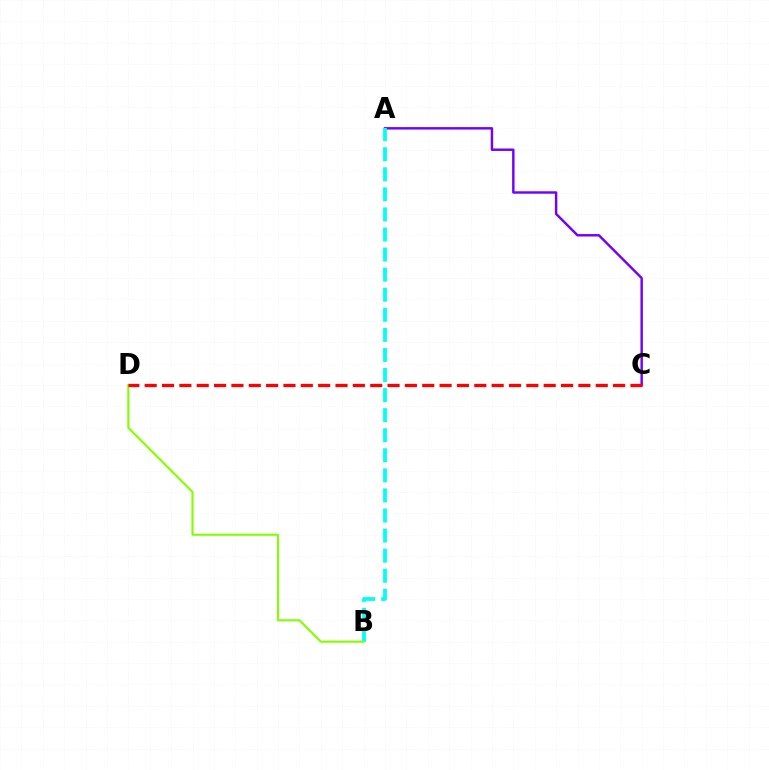{('A', 'C'): [{'color': '#7200ff', 'line_style': 'solid', 'thickness': 1.75}], ('A', 'B'): [{'color': '#00fff6', 'line_style': 'dashed', 'thickness': 2.73}], ('B', 'D'): [{'color': '#84ff00', 'line_style': 'solid', 'thickness': 1.54}], ('C', 'D'): [{'color': '#ff0000', 'line_style': 'dashed', 'thickness': 2.36}]}